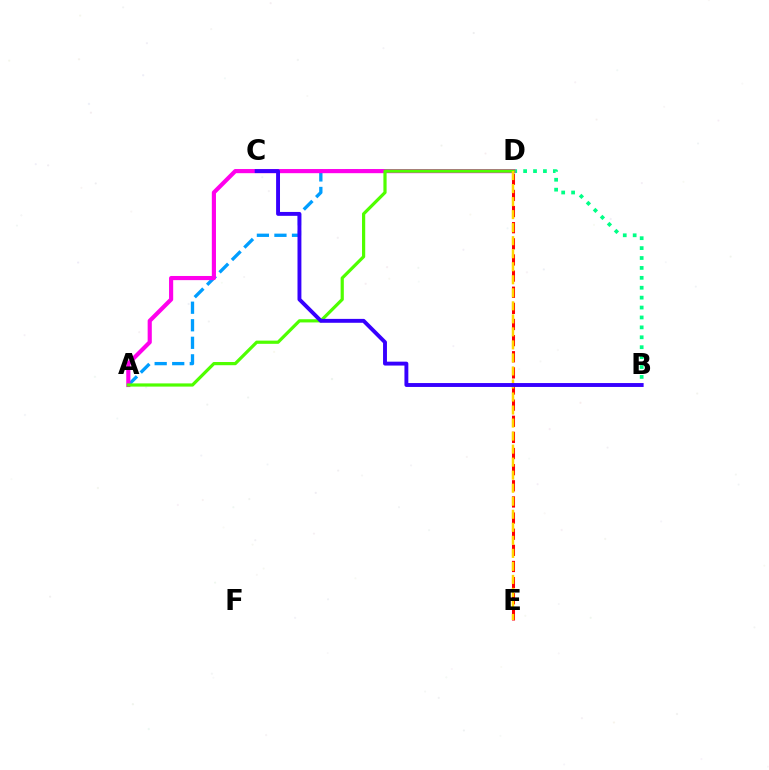{('B', 'D'): [{'color': '#00ff86', 'line_style': 'dotted', 'thickness': 2.69}], ('A', 'D'): [{'color': '#009eff', 'line_style': 'dashed', 'thickness': 2.38}, {'color': '#ff00ed', 'line_style': 'solid', 'thickness': 2.99}, {'color': '#4fff00', 'line_style': 'solid', 'thickness': 2.31}], ('D', 'E'): [{'color': '#ff0000', 'line_style': 'dashed', 'thickness': 2.19}, {'color': '#ffd500', 'line_style': 'dashed', 'thickness': 1.77}], ('B', 'C'): [{'color': '#3700ff', 'line_style': 'solid', 'thickness': 2.81}]}